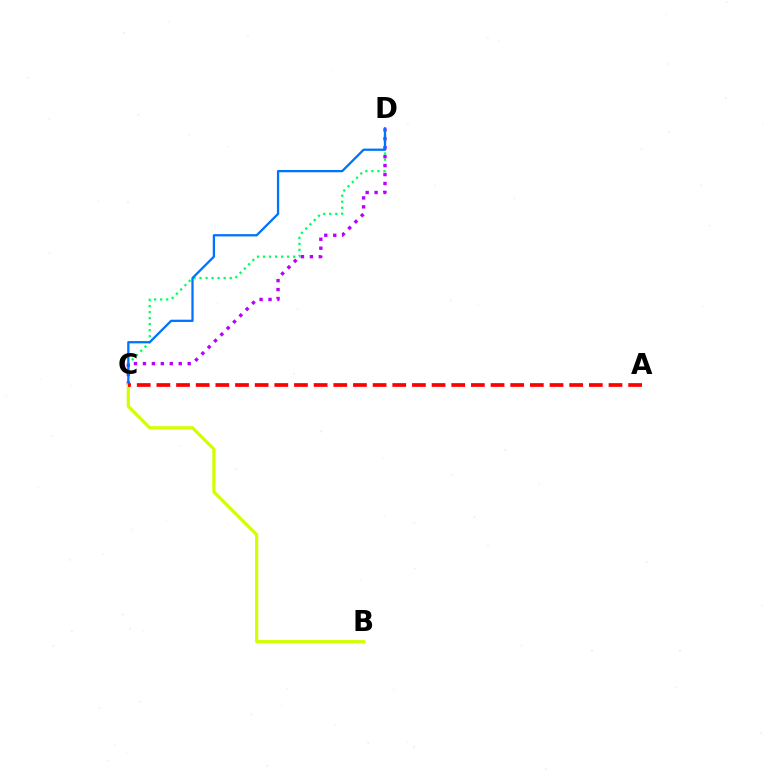{('C', 'D'): [{'color': '#00ff5c', 'line_style': 'dotted', 'thickness': 1.64}, {'color': '#b900ff', 'line_style': 'dotted', 'thickness': 2.43}, {'color': '#0074ff', 'line_style': 'solid', 'thickness': 1.65}], ('B', 'C'): [{'color': '#d1ff00', 'line_style': 'solid', 'thickness': 2.3}], ('A', 'C'): [{'color': '#ff0000', 'line_style': 'dashed', 'thickness': 2.67}]}